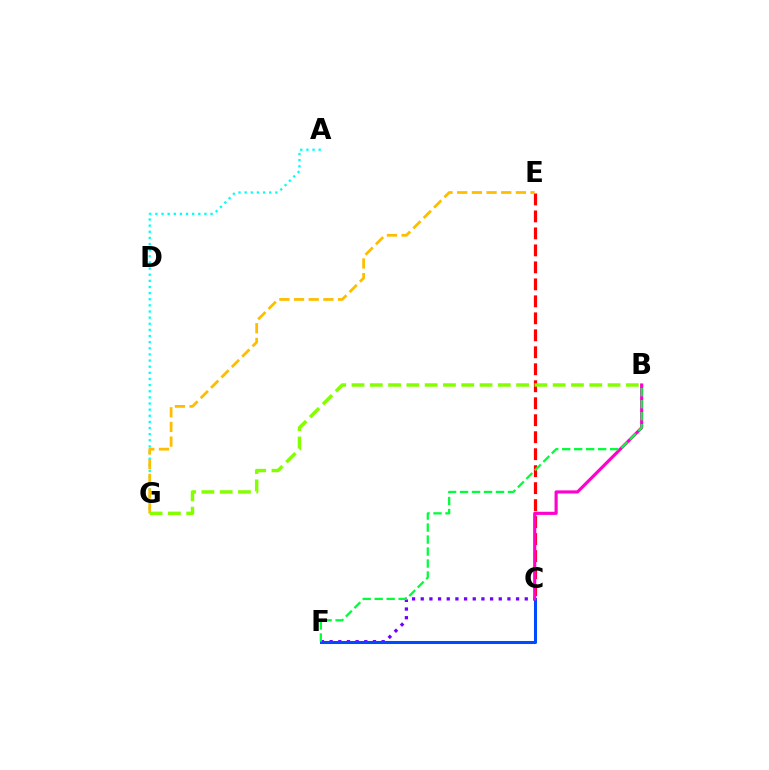{('C', 'F'): [{'color': '#7200ff', 'line_style': 'dotted', 'thickness': 2.36}, {'color': '#004bff', 'line_style': 'solid', 'thickness': 2.19}], ('C', 'E'): [{'color': '#ff0000', 'line_style': 'dashed', 'thickness': 2.31}], ('A', 'G'): [{'color': '#00fff6', 'line_style': 'dotted', 'thickness': 1.67}], ('E', 'G'): [{'color': '#ffbd00', 'line_style': 'dashed', 'thickness': 1.99}], ('B', 'C'): [{'color': '#ff00cf', 'line_style': 'solid', 'thickness': 2.26}], ('B', 'G'): [{'color': '#84ff00', 'line_style': 'dashed', 'thickness': 2.48}], ('B', 'F'): [{'color': '#00ff39', 'line_style': 'dashed', 'thickness': 1.63}]}